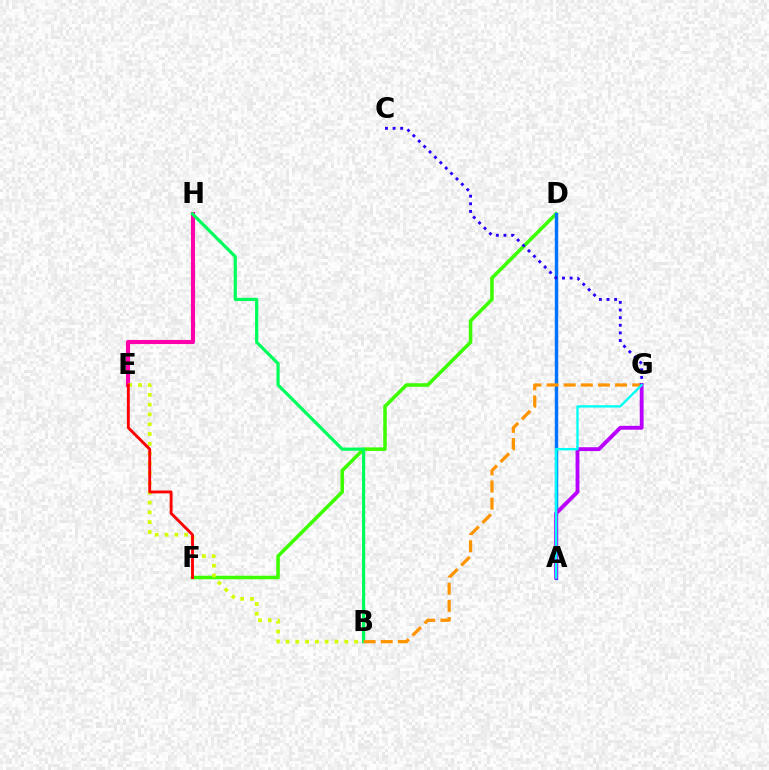{('D', 'F'): [{'color': '#3dff00', 'line_style': 'solid', 'thickness': 2.56}], ('E', 'H'): [{'color': '#ff00ac', 'line_style': 'solid', 'thickness': 2.96}], ('A', 'D'): [{'color': '#0074ff', 'line_style': 'solid', 'thickness': 2.46}], ('B', 'E'): [{'color': '#d1ff00', 'line_style': 'dotted', 'thickness': 2.66}], ('E', 'F'): [{'color': '#ff0000', 'line_style': 'solid', 'thickness': 2.06}], ('B', 'H'): [{'color': '#00ff5c', 'line_style': 'solid', 'thickness': 2.31}], ('B', 'G'): [{'color': '#ff9400', 'line_style': 'dashed', 'thickness': 2.33}], ('A', 'G'): [{'color': '#b900ff', 'line_style': 'solid', 'thickness': 2.77}, {'color': '#00fff6', 'line_style': 'solid', 'thickness': 1.7}], ('C', 'G'): [{'color': '#2500ff', 'line_style': 'dotted', 'thickness': 2.07}]}